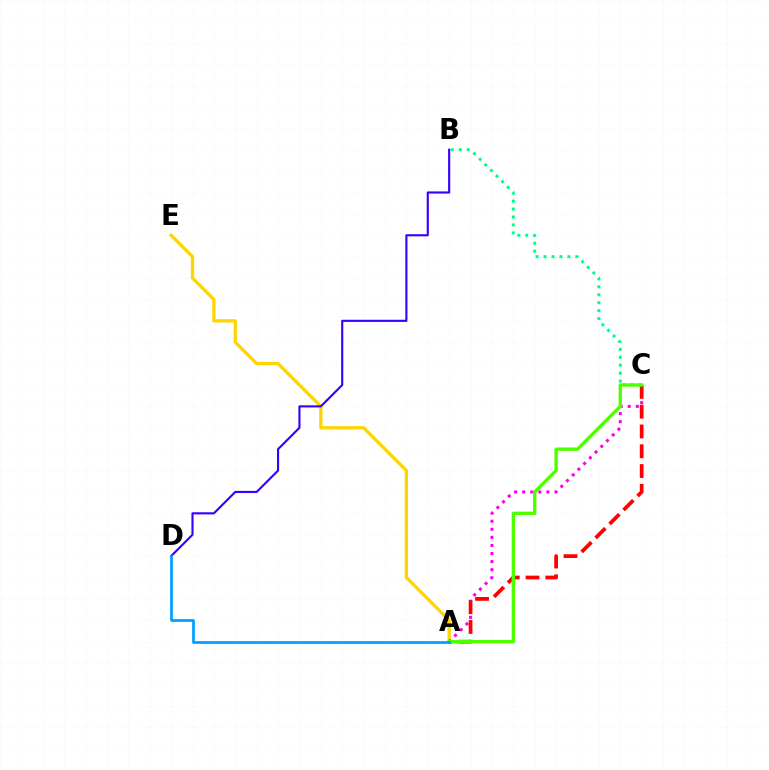{('A', 'E'): [{'color': '#ffd500', 'line_style': 'solid', 'thickness': 2.36}], ('A', 'C'): [{'color': '#ff00ed', 'line_style': 'dotted', 'thickness': 2.2}, {'color': '#ff0000', 'line_style': 'dashed', 'thickness': 2.69}, {'color': '#4fff00', 'line_style': 'solid', 'thickness': 2.42}], ('B', 'C'): [{'color': '#00ff86', 'line_style': 'dotted', 'thickness': 2.16}], ('B', 'D'): [{'color': '#3700ff', 'line_style': 'solid', 'thickness': 1.54}], ('A', 'D'): [{'color': '#009eff', 'line_style': 'solid', 'thickness': 1.96}]}